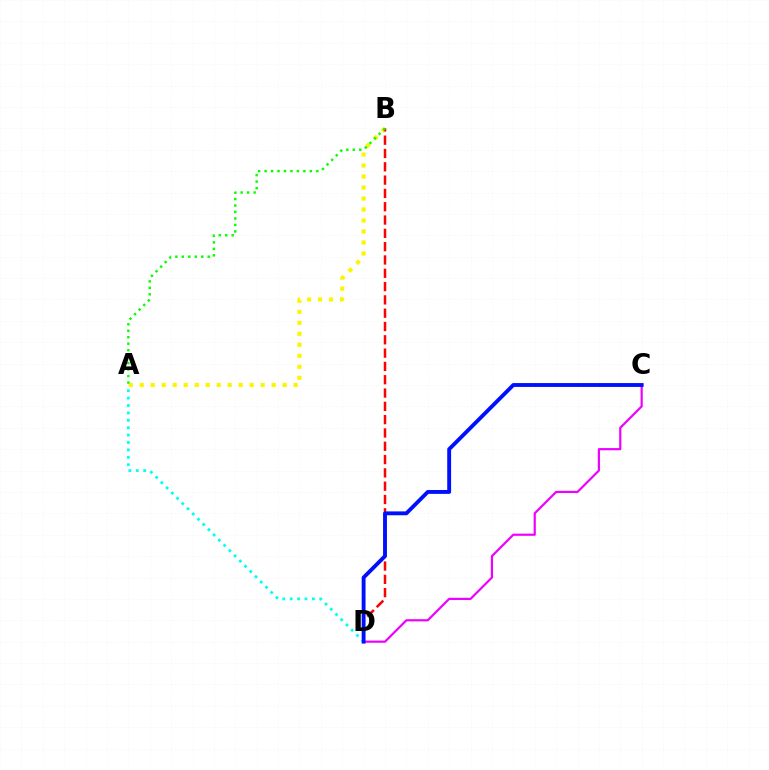{('A', 'D'): [{'color': '#00fff6', 'line_style': 'dotted', 'thickness': 2.01}], ('A', 'B'): [{'color': '#fcf500', 'line_style': 'dotted', 'thickness': 2.99}, {'color': '#08ff00', 'line_style': 'dotted', 'thickness': 1.76}], ('B', 'D'): [{'color': '#ff0000', 'line_style': 'dashed', 'thickness': 1.81}], ('C', 'D'): [{'color': '#ee00ff', 'line_style': 'solid', 'thickness': 1.58}, {'color': '#0010ff', 'line_style': 'solid', 'thickness': 2.79}]}